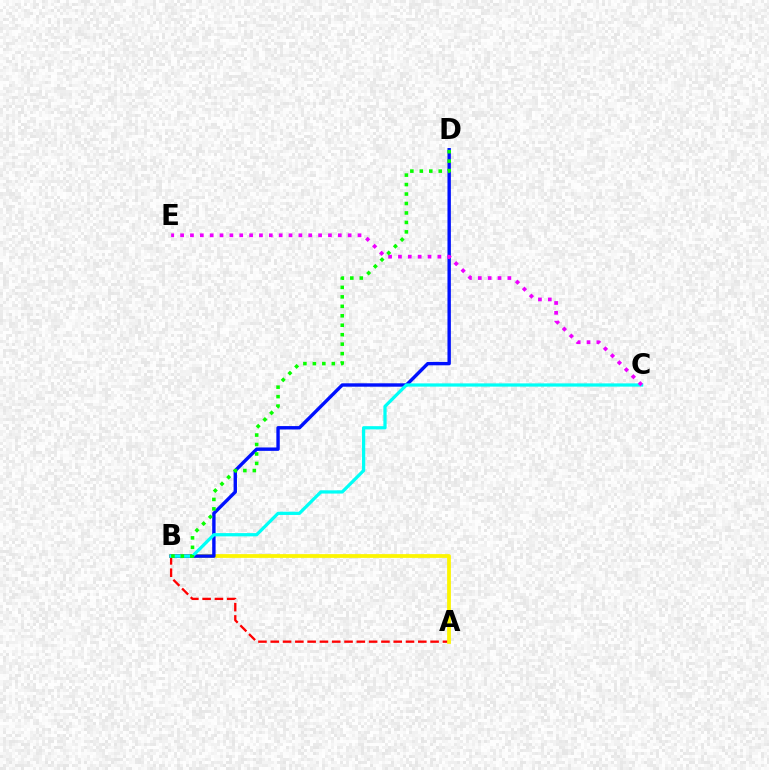{('A', 'B'): [{'color': '#ff0000', 'line_style': 'dashed', 'thickness': 1.67}, {'color': '#fcf500', 'line_style': 'solid', 'thickness': 2.71}], ('B', 'D'): [{'color': '#0010ff', 'line_style': 'solid', 'thickness': 2.44}, {'color': '#08ff00', 'line_style': 'dotted', 'thickness': 2.57}], ('B', 'C'): [{'color': '#00fff6', 'line_style': 'solid', 'thickness': 2.33}], ('C', 'E'): [{'color': '#ee00ff', 'line_style': 'dotted', 'thickness': 2.68}]}